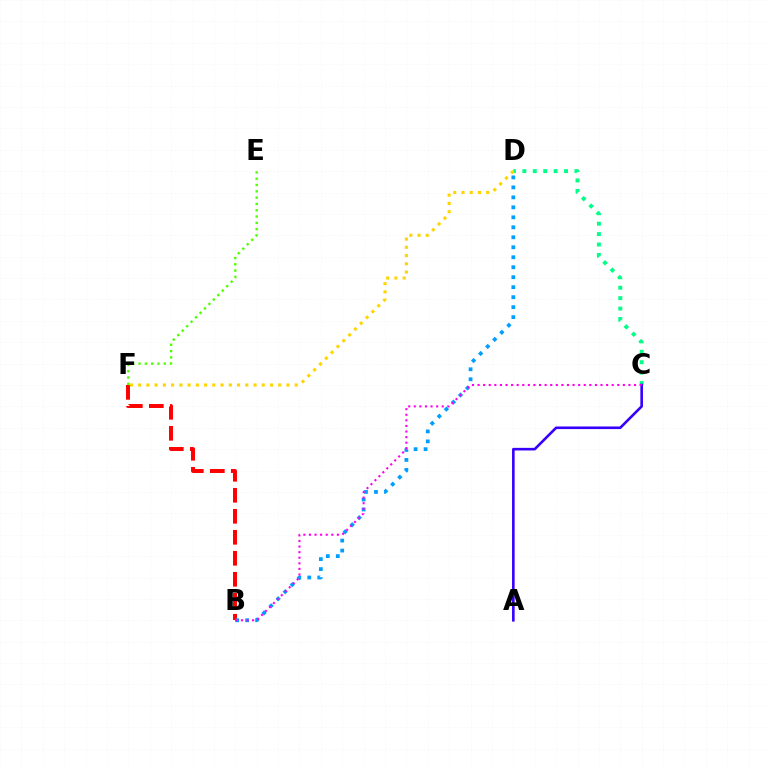{('E', 'F'): [{'color': '#4fff00', 'line_style': 'dotted', 'thickness': 1.71}], ('B', 'F'): [{'color': '#ff0000', 'line_style': 'dashed', 'thickness': 2.85}], ('C', 'D'): [{'color': '#00ff86', 'line_style': 'dotted', 'thickness': 2.83}], ('B', 'D'): [{'color': '#009eff', 'line_style': 'dotted', 'thickness': 2.71}], ('D', 'F'): [{'color': '#ffd500', 'line_style': 'dotted', 'thickness': 2.24}], ('A', 'C'): [{'color': '#3700ff', 'line_style': 'solid', 'thickness': 1.88}], ('B', 'C'): [{'color': '#ff00ed', 'line_style': 'dotted', 'thickness': 1.52}]}